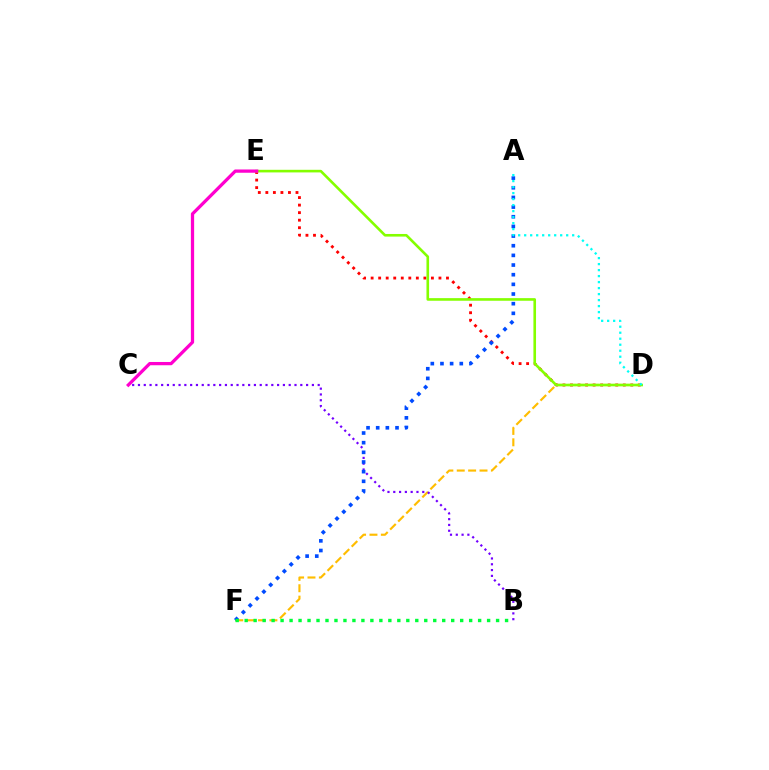{('D', 'F'): [{'color': '#ffbd00', 'line_style': 'dashed', 'thickness': 1.55}], ('D', 'E'): [{'color': '#ff0000', 'line_style': 'dotted', 'thickness': 2.05}, {'color': '#84ff00', 'line_style': 'solid', 'thickness': 1.88}], ('B', 'C'): [{'color': '#7200ff', 'line_style': 'dotted', 'thickness': 1.58}], ('C', 'E'): [{'color': '#ff00cf', 'line_style': 'solid', 'thickness': 2.35}], ('A', 'F'): [{'color': '#004bff', 'line_style': 'dotted', 'thickness': 2.62}], ('B', 'F'): [{'color': '#00ff39', 'line_style': 'dotted', 'thickness': 2.44}], ('A', 'D'): [{'color': '#00fff6', 'line_style': 'dotted', 'thickness': 1.63}]}